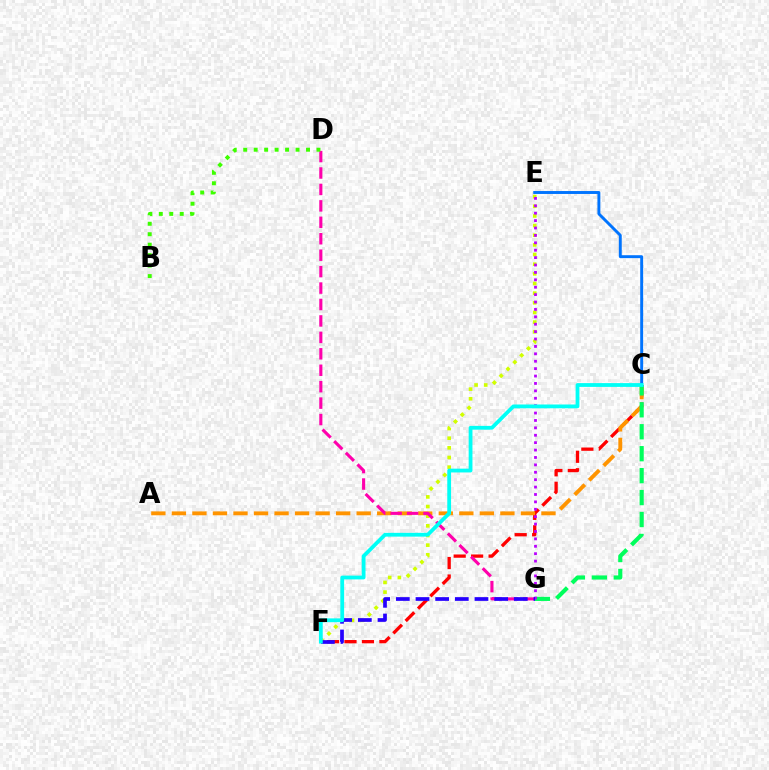{('E', 'F'): [{'color': '#d1ff00', 'line_style': 'dotted', 'thickness': 2.62}], ('C', 'F'): [{'color': '#ff0000', 'line_style': 'dashed', 'thickness': 2.37}, {'color': '#00fff6', 'line_style': 'solid', 'thickness': 2.73}], ('A', 'C'): [{'color': '#ff9400', 'line_style': 'dashed', 'thickness': 2.79}], ('C', 'G'): [{'color': '#00ff5c', 'line_style': 'dashed', 'thickness': 2.98}], ('D', 'G'): [{'color': '#ff00ac', 'line_style': 'dashed', 'thickness': 2.23}], ('C', 'E'): [{'color': '#0074ff', 'line_style': 'solid', 'thickness': 2.1}], ('E', 'G'): [{'color': '#b900ff', 'line_style': 'dotted', 'thickness': 2.01}], ('F', 'G'): [{'color': '#2500ff', 'line_style': 'dashed', 'thickness': 2.67}], ('B', 'D'): [{'color': '#3dff00', 'line_style': 'dotted', 'thickness': 2.84}]}